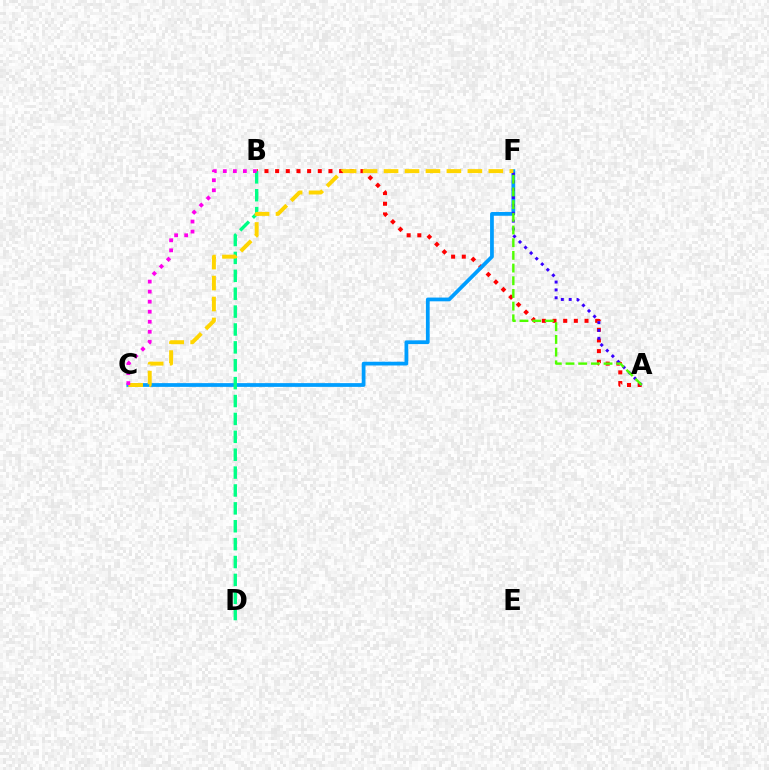{('A', 'B'): [{'color': '#ff0000', 'line_style': 'dotted', 'thickness': 2.9}], ('C', 'F'): [{'color': '#009eff', 'line_style': 'solid', 'thickness': 2.7}, {'color': '#ffd500', 'line_style': 'dashed', 'thickness': 2.85}], ('A', 'F'): [{'color': '#3700ff', 'line_style': 'dotted', 'thickness': 2.14}, {'color': '#4fff00', 'line_style': 'dashed', 'thickness': 1.72}], ('B', 'D'): [{'color': '#00ff86', 'line_style': 'dashed', 'thickness': 2.43}], ('B', 'C'): [{'color': '#ff00ed', 'line_style': 'dotted', 'thickness': 2.73}]}